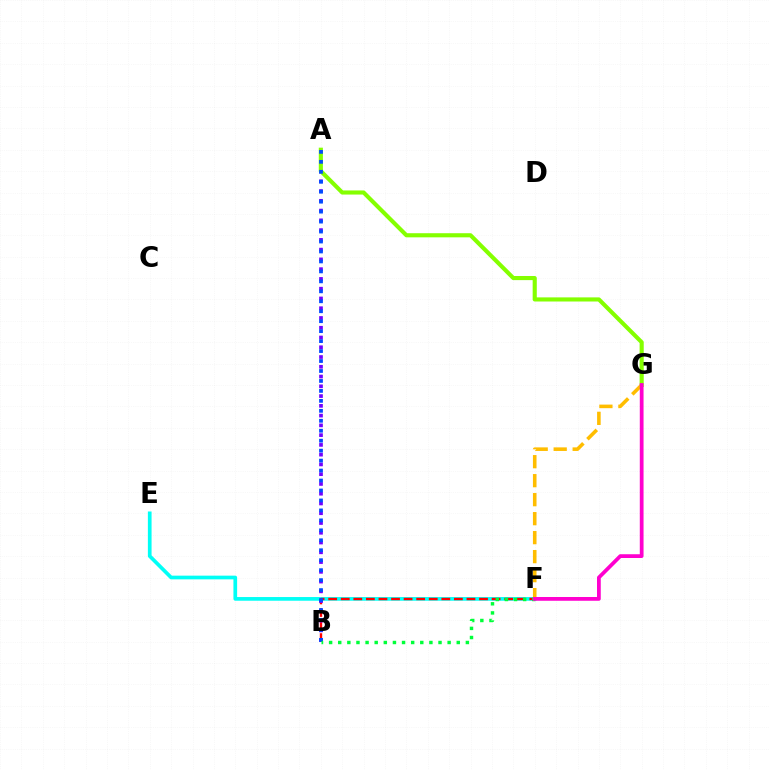{('E', 'F'): [{'color': '#00fff6', 'line_style': 'solid', 'thickness': 2.66}], ('B', 'F'): [{'color': '#ff0000', 'line_style': 'dashed', 'thickness': 1.71}, {'color': '#00ff39', 'line_style': 'dotted', 'thickness': 2.48}], ('A', 'B'): [{'color': '#7200ff', 'line_style': 'dotted', 'thickness': 2.65}, {'color': '#004bff', 'line_style': 'dotted', 'thickness': 2.71}], ('A', 'G'): [{'color': '#84ff00', 'line_style': 'solid', 'thickness': 2.97}], ('F', 'G'): [{'color': '#ffbd00', 'line_style': 'dashed', 'thickness': 2.58}, {'color': '#ff00cf', 'line_style': 'solid', 'thickness': 2.71}]}